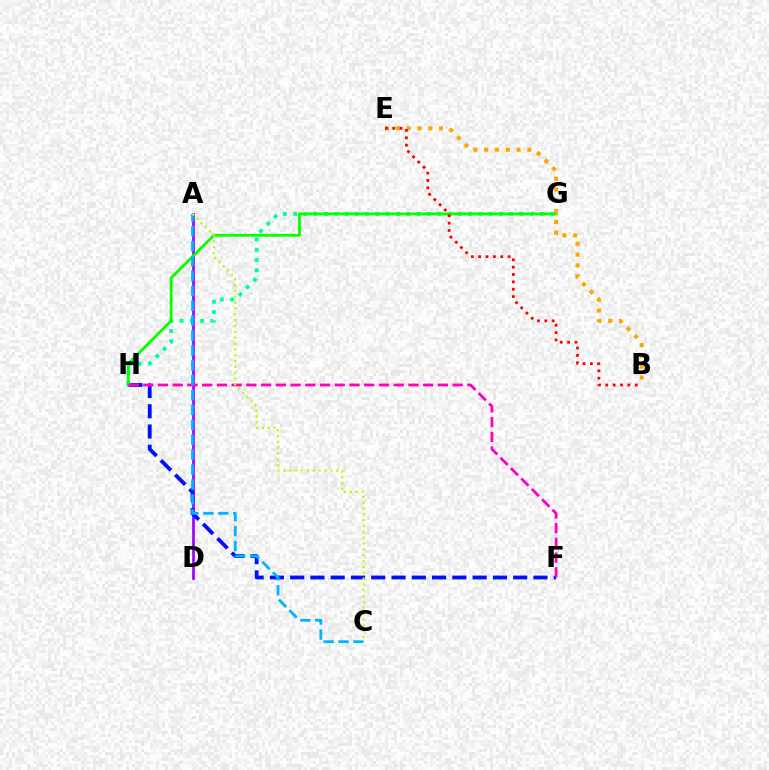{('A', 'D'): [{'color': '#9b00ff', 'line_style': 'solid', 'thickness': 1.92}], ('F', 'H'): [{'color': '#0010ff', 'line_style': 'dashed', 'thickness': 2.75}, {'color': '#ff00bd', 'line_style': 'dashed', 'thickness': 2.0}], ('G', 'H'): [{'color': '#00ff9d', 'line_style': 'dotted', 'thickness': 2.8}, {'color': '#08ff00', 'line_style': 'solid', 'thickness': 2.03}], ('B', 'E'): [{'color': '#ffa500', 'line_style': 'dotted', 'thickness': 2.93}, {'color': '#ff0000', 'line_style': 'dotted', 'thickness': 2.0}], ('A', 'C'): [{'color': '#00b5ff', 'line_style': 'dashed', 'thickness': 2.02}, {'color': '#b3ff00', 'line_style': 'dotted', 'thickness': 1.59}]}